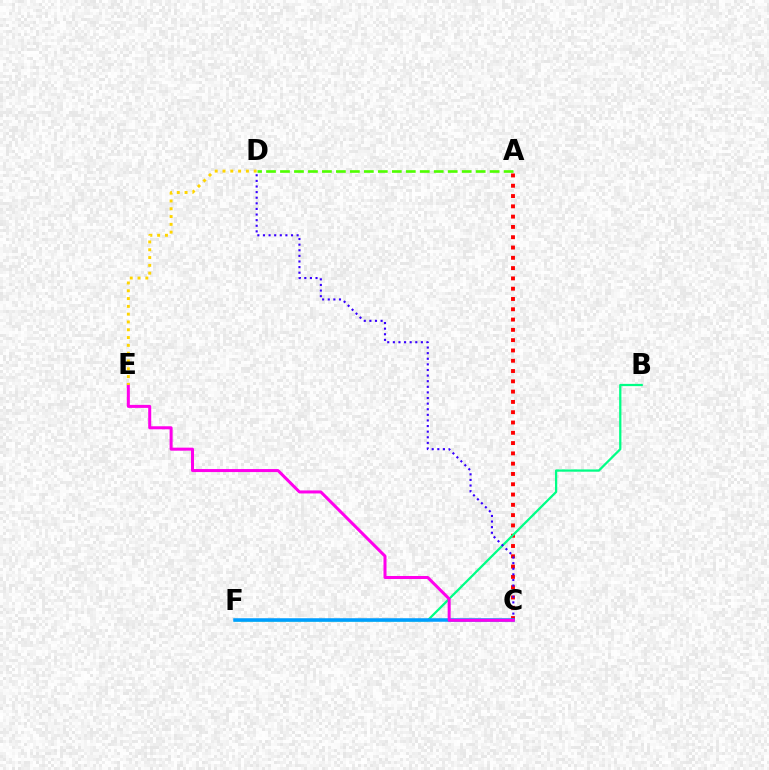{('A', 'C'): [{'color': '#ff0000', 'line_style': 'dotted', 'thickness': 2.8}], ('A', 'D'): [{'color': '#4fff00', 'line_style': 'dashed', 'thickness': 1.9}], ('B', 'F'): [{'color': '#00ff86', 'line_style': 'solid', 'thickness': 1.63}], ('C', 'D'): [{'color': '#3700ff', 'line_style': 'dotted', 'thickness': 1.52}], ('C', 'F'): [{'color': '#009eff', 'line_style': 'solid', 'thickness': 2.54}], ('C', 'E'): [{'color': '#ff00ed', 'line_style': 'solid', 'thickness': 2.17}], ('D', 'E'): [{'color': '#ffd500', 'line_style': 'dotted', 'thickness': 2.12}]}